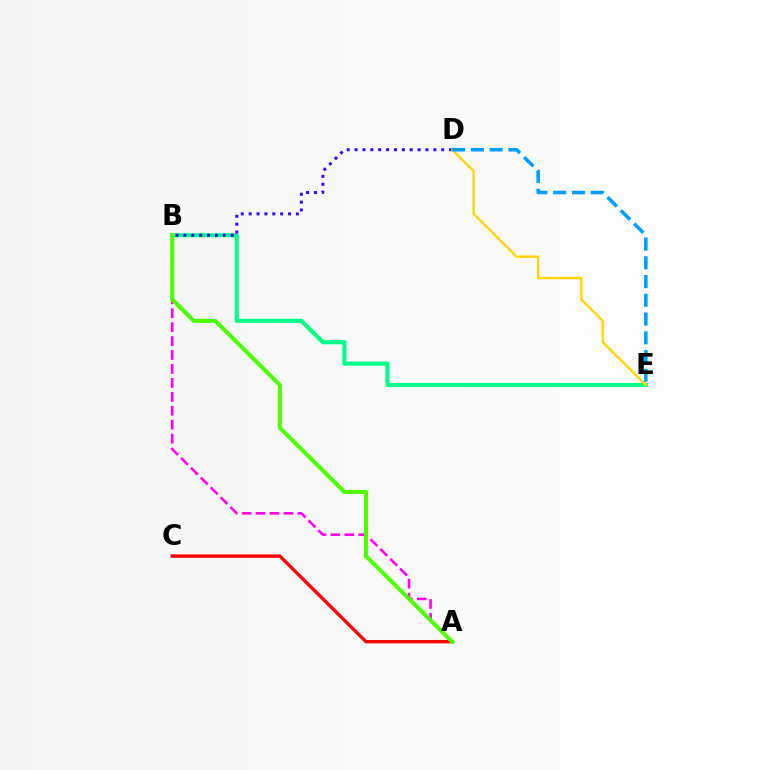{('B', 'E'): [{'color': '#00ff86', 'line_style': 'solid', 'thickness': 2.96}], ('A', 'C'): [{'color': '#ff0000', 'line_style': 'solid', 'thickness': 2.42}], ('B', 'D'): [{'color': '#3700ff', 'line_style': 'dotted', 'thickness': 2.14}], ('D', 'E'): [{'color': '#ffd500', 'line_style': 'solid', 'thickness': 1.67}, {'color': '#009eff', 'line_style': 'dashed', 'thickness': 2.55}], ('A', 'B'): [{'color': '#ff00ed', 'line_style': 'dashed', 'thickness': 1.89}, {'color': '#4fff00', 'line_style': 'solid', 'thickness': 2.95}]}